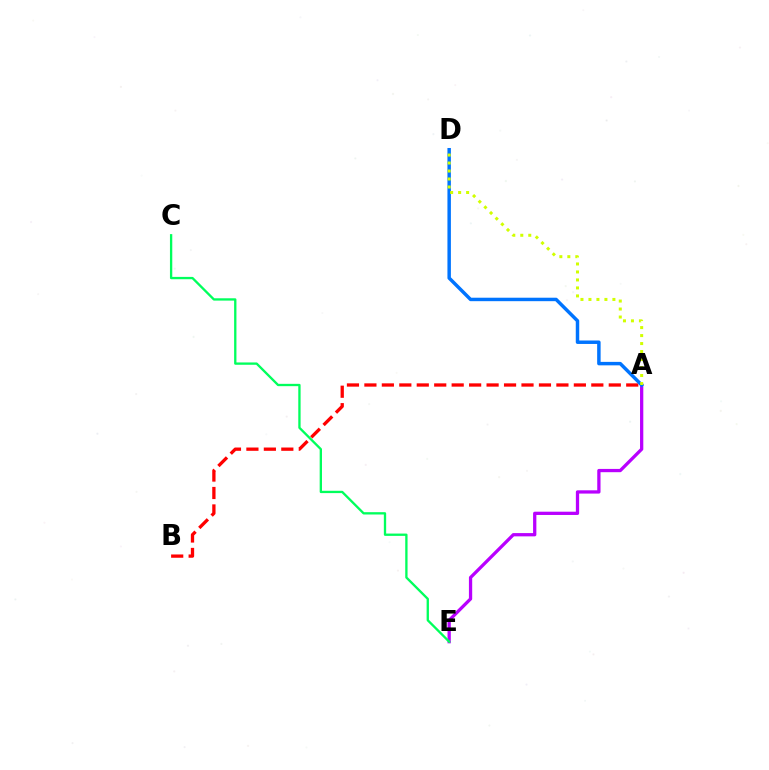{('A', 'E'): [{'color': '#b900ff', 'line_style': 'solid', 'thickness': 2.36}], ('A', 'B'): [{'color': '#ff0000', 'line_style': 'dashed', 'thickness': 2.37}], ('C', 'E'): [{'color': '#00ff5c', 'line_style': 'solid', 'thickness': 1.67}], ('A', 'D'): [{'color': '#0074ff', 'line_style': 'solid', 'thickness': 2.49}, {'color': '#d1ff00', 'line_style': 'dotted', 'thickness': 2.17}]}